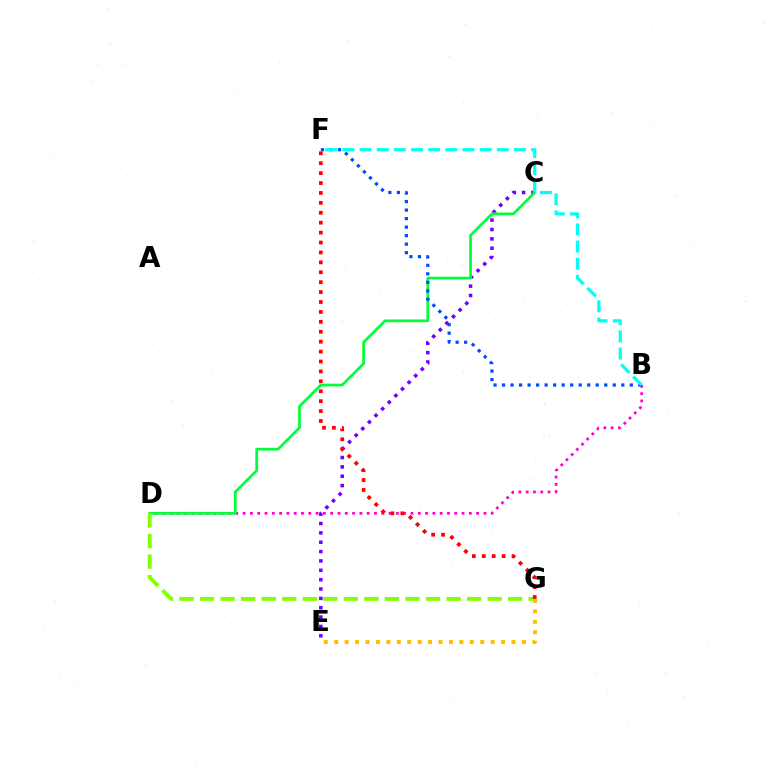{('B', 'D'): [{'color': '#ff00cf', 'line_style': 'dotted', 'thickness': 1.98}], ('C', 'E'): [{'color': '#7200ff', 'line_style': 'dotted', 'thickness': 2.54}], ('E', 'G'): [{'color': '#ffbd00', 'line_style': 'dotted', 'thickness': 2.83}], ('C', 'D'): [{'color': '#00ff39', 'line_style': 'solid', 'thickness': 1.95}], ('B', 'F'): [{'color': '#004bff', 'line_style': 'dotted', 'thickness': 2.31}, {'color': '#00fff6', 'line_style': 'dashed', 'thickness': 2.33}], ('D', 'G'): [{'color': '#84ff00', 'line_style': 'dashed', 'thickness': 2.79}], ('F', 'G'): [{'color': '#ff0000', 'line_style': 'dotted', 'thickness': 2.69}]}